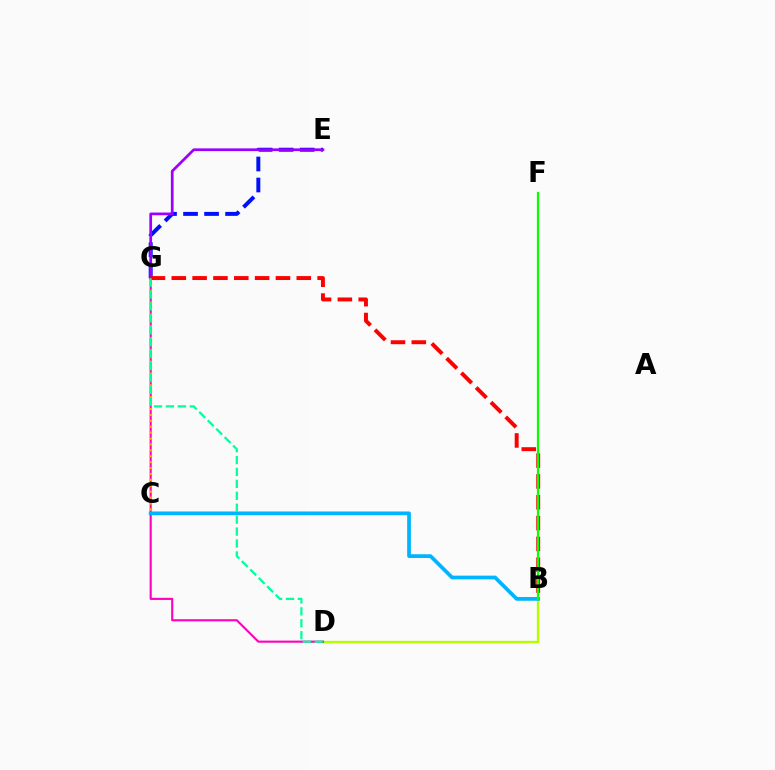{('E', 'G'): [{'color': '#0010ff', 'line_style': 'dashed', 'thickness': 2.86}, {'color': '#9b00ff', 'line_style': 'solid', 'thickness': 1.95}], ('B', 'D'): [{'color': '#b3ff00', 'line_style': 'solid', 'thickness': 1.69}], ('D', 'G'): [{'color': '#ff00bd', 'line_style': 'solid', 'thickness': 1.53}, {'color': '#00ff9d', 'line_style': 'dashed', 'thickness': 1.62}], ('C', 'G'): [{'color': '#ffa500', 'line_style': 'dotted', 'thickness': 1.6}], ('B', 'G'): [{'color': '#ff0000', 'line_style': 'dashed', 'thickness': 2.83}], ('B', 'C'): [{'color': '#00b5ff', 'line_style': 'solid', 'thickness': 2.69}], ('B', 'F'): [{'color': '#08ff00', 'line_style': 'solid', 'thickness': 1.61}]}